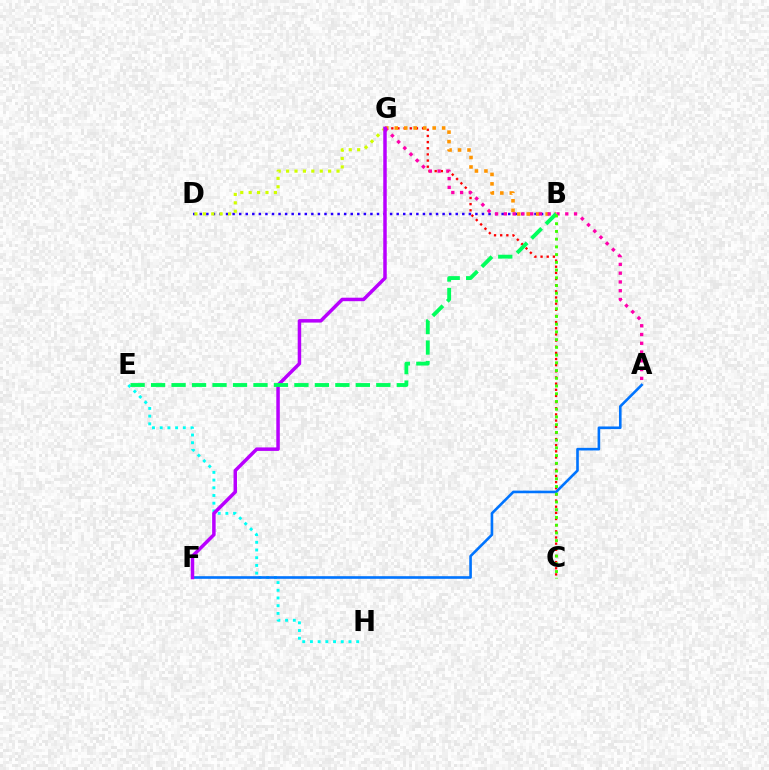{('C', 'G'): [{'color': '#ff0000', 'line_style': 'dotted', 'thickness': 1.67}], ('B', 'D'): [{'color': '#2500ff', 'line_style': 'dotted', 'thickness': 1.78}], ('E', 'H'): [{'color': '#00fff6', 'line_style': 'dotted', 'thickness': 2.09}], ('D', 'G'): [{'color': '#d1ff00', 'line_style': 'dotted', 'thickness': 2.28}], ('B', 'G'): [{'color': '#ff9400', 'line_style': 'dotted', 'thickness': 2.57}], ('A', 'F'): [{'color': '#0074ff', 'line_style': 'solid', 'thickness': 1.89}], ('A', 'G'): [{'color': '#ff00ac', 'line_style': 'dotted', 'thickness': 2.38}], ('F', 'G'): [{'color': '#b900ff', 'line_style': 'solid', 'thickness': 2.52}], ('B', 'E'): [{'color': '#00ff5c', 'line_style': 'dashed', 'thickness': 2.78}], ('B', 'C'): [{'color': '#3dff00', 'line_style': 'dotted', 'thickness': 2.1}]}